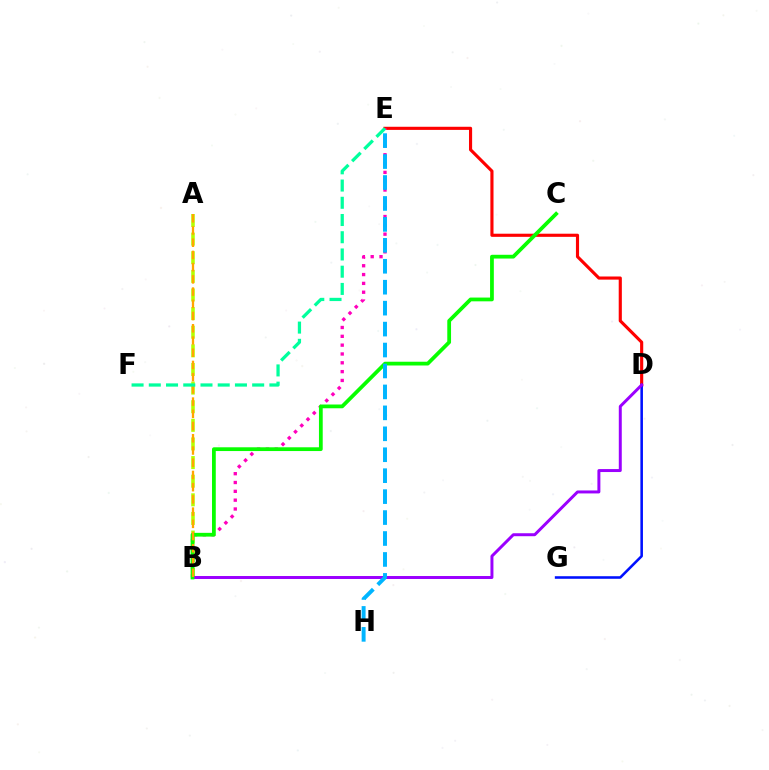{('D', 'E'): [{'color': '#ff0000', 'line_style': 'solid', 'thickness': 2.25}], ('B', 'E'): [{'color': '#ff00bd', 'line_style': 'dotted', 'thickness': 2.4}], ('D', 'G'): [{'color': '#0010ff', 'line_style': 'solid', 'thickness': 1.85}], ('A', 'B'): [{'color': '#b3ff00', 'line_style': 'dashed', 'thickness': 2.53}, {'color': '#ffa500', 'line_style': 'dashed', 'thickness': 1.66}], ('B', 'D'): [{'color': '#9b00ff', 'line_style': 'solid', 'thickness': 2.14}], ('B', 'C'): [{'color': '#08ff00', 'line_style': 'solid', 'thickness': 2.71}], ('E', 'F'): [{'color': '#00ff9d', 'line_style': 'dashed', 'thickness': 2.34}], ('E', 'H'): [{'color': '#00b5ff', 'line_style': 'dashed', 'thickness': 2.84}]}